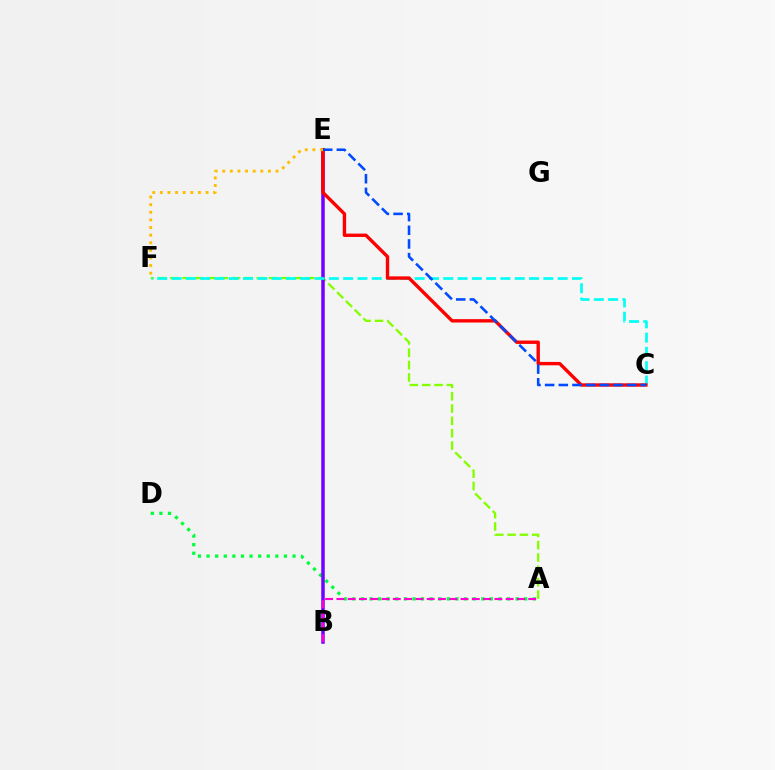{('A', 'F'): [{'color': '#84ff00', 'line_style': 'dashed', 'thickness': 1.68}], ('A', 'D'): [{'color': '#00ff39', 'line_style': 'dotted', 'thickness': 2.34}], ('B', 'E'): [{'color': '#7200ff', 'line_style': 'solid', 'thickness': 2.52}], ('C', 'F'): [{'color': '#00fff6', 'line_style': 'dashed', 'thickness': 1.94}], ('C', 'E'): [{'color': '#ff0000', 'line_style': 'solid', 'thickness': 2.43}, {'color': '#004bff', 'line_style': 'dashed', 'thickness': 1.86}], ('A', 'B'): [{'color': '#ff00cf', 'line_style': 'dashed', 'thickness': 1.53}], ('E', 'F'): [{'color': '#ffbd00', 'line_style': 'dotted', 'thickness': 2.07}]}